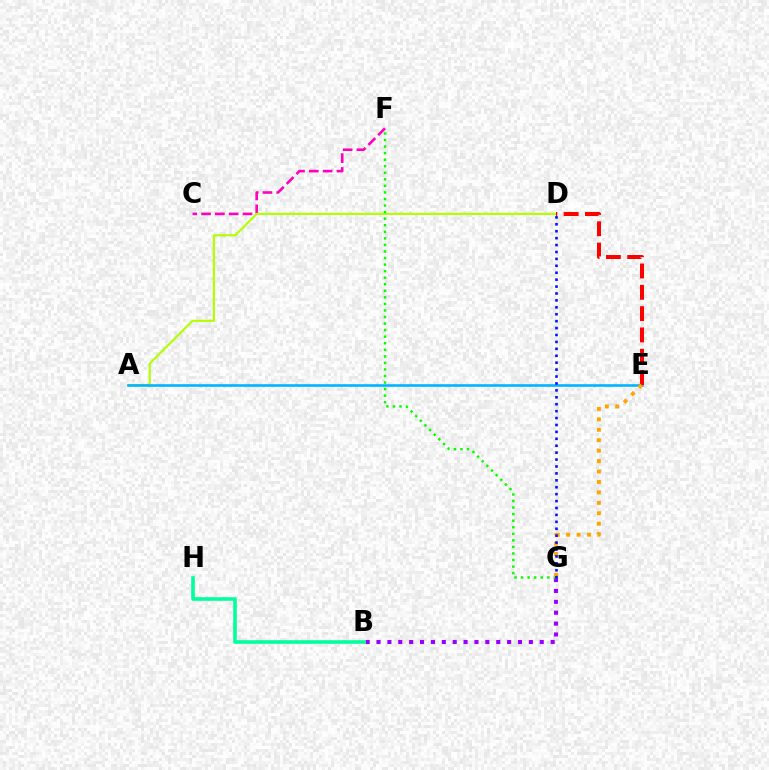{('C', 'F'): [{'color': '#ff00bd', 'line_style': 'dashed', 'thickness': 1.88}], ('A', 'D'): [{'color': '#b3ff00', 'line_style': 'solid', 'thickness': 1.54}], ('A', 'E'): [{'color': '#00b5ff', 'line_style': 'solid', 'thickness': 1.87}], ('B', 'G'): [{'color': '#9b00ff', 'line_style': 'dotted', 'thickness': 2.96}], ('F', 'G'): [{'color': '#08ff00', 'line_style': 'dotted', 'thickness': 1.78}], ('D', 'E'): [{'color': '#ff0000', 'line_style': 'dashed', 'thickness': 2.9}], ('E', 'G'): [{'color': '#ffa500', 'line_style': 'dotted', 'thickness': 2.84}], ('B', 'H'): [{'color': '#00ff9d', 'line_style': 'solid', 'thickness': 2.58}], ('D', 'G'): [{'color': '#0010ff', 'line_style': 'dotted', 'thickness': 1.88}]}